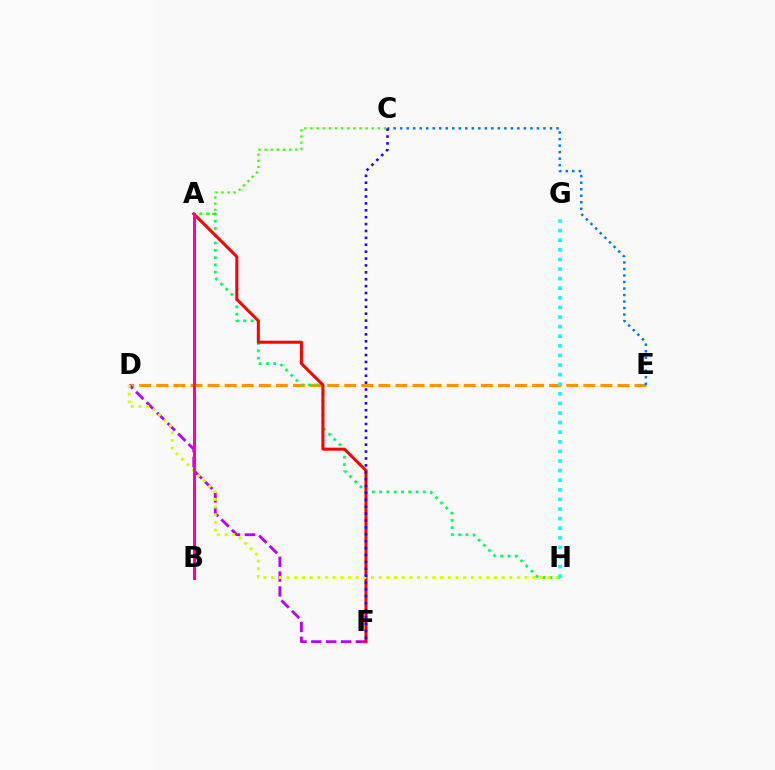{('D', 'E'): [{'color': '#ff9400', 'line_style': 'dashed', 'thickness': 2.32}], ('A', 'H'): [{'color': '#00ff5c', 'line_style': 'dotted', 'thickness': 1.98}], ('D', 'F'): [{'color': '#b900ff', 'line_style': 'dashed', 'thickness': 2.01}], ('A', 'F'): [{'color': '#ff0000', 'line_style': 'solid', 'thickness': 2.18}], ('D', 'H'): [{'color': '#d1ff00', 'line_style': 'dotted', 'thickness': 2.09}], ('A', 'C'): [{'color': '#3dff00', 'line_style': 'dotted', 'thickness': 1.66}], ('A', 'B'): [{'color': '#ff00ac', 'line_style': 'solid', 'thickness': 2.18}], ('C', 'E'): [{'color': '#0074ff', 'line_style': 'dotted', 'thickness': 1.77}], ('C', 'F'): [{'color': '#2500ff', 'line_style': 'dotted', 'thickness': 1.87}], ('G', 'H'): [{'color': '#00fff6', 'line_style': 'dotted', 'thickness': 2.61}]}